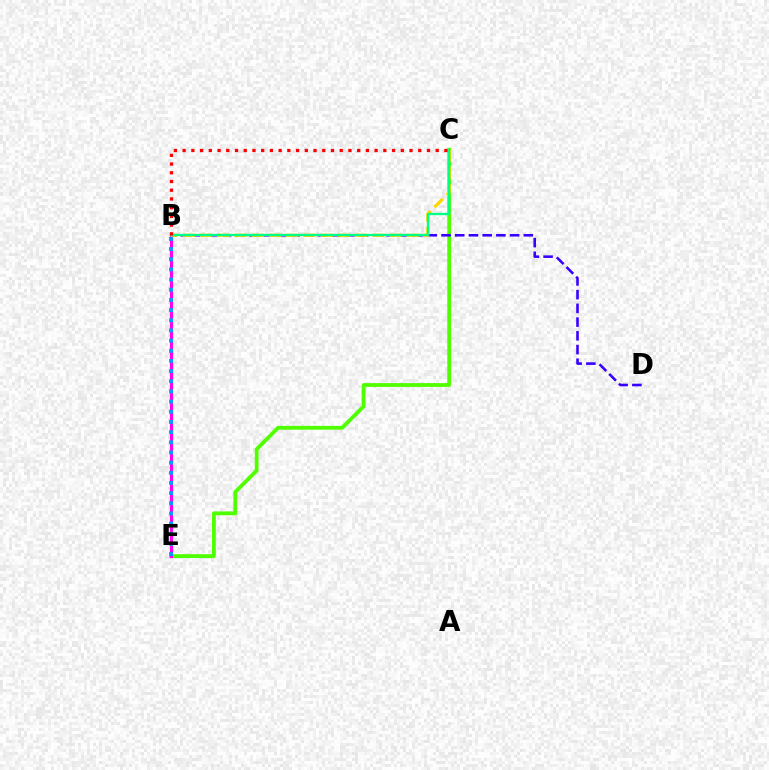{('C', 'E'): [{'color': '#4fff00', 'line_style': 'solid', 'thickness': 2.74}], ('B', 'E'): [{'color': '#ff00ed', 'line_style': 'solid', 'thickness': 2.25}, {'color': '#009eff', 'line_style': 'dotted', 'thickness': 2.76}], ('B', 'D'): [{'color': '#3700ff', 'line_style': 'dashed', 'thickness': 1.86}], ('B', 'C'): [{'color': '#ffd500', 'line_style': 'dashed', 'thickness': 2.34}, {'color': '#00ff86', 'line_style': 'solid', 'thickness': 1.67}, {'color': '#ff0000', 'line_style': 'dotted', 'thickness': 2.37}]}